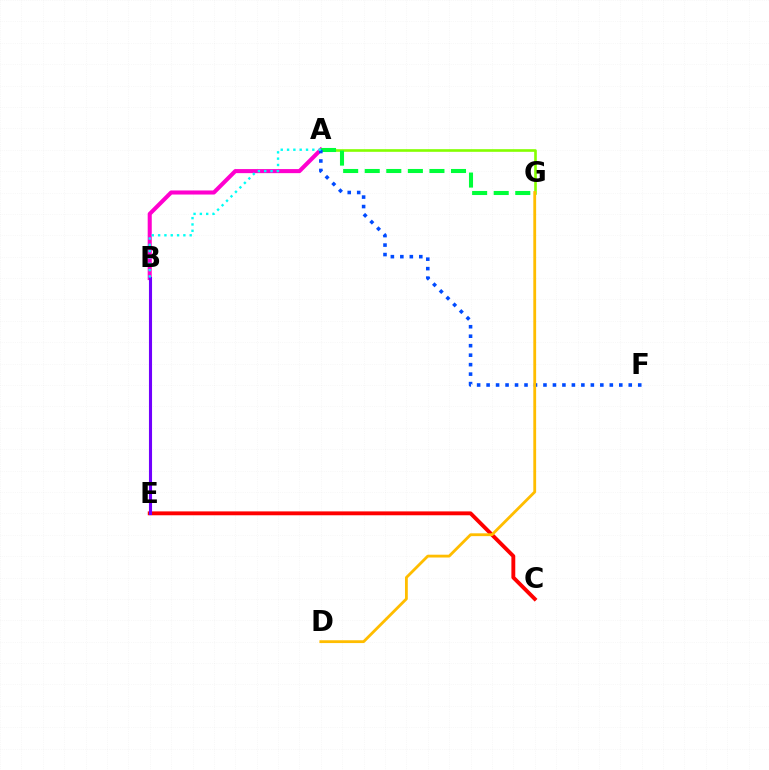{('A', 'B'): [{'color': '#ff00cf', 'line_style': 'solid', 'thickness': 2.93}, {'color': '#00fff6', 'line_style': 'dotted', 'thickness': 1.72}], ('A', 'G'): [{'color': '#84ff00', 'line_style': 'solid', 'thickness': 1.89}, {'color': '#00ff39', 'line_style': 'dashed', 'thickness': 2.93}], ('C', 'E'): [{'color': '#ff0000', 'line_style': 'solid', 'thickness': 2.79}], ('B', 'E'): [{'color': '#7200ff', 'line_style': 'solid', 'thickness': 2.23}], ('A', 'F'): [{'color': '#004bff', 'line_style': 'dotted', 'thickness': 2.57}], ('D', 'G'): [{'color': '#ffbd00', 'line_style': 'solid', 'thickness': 2.03}]}